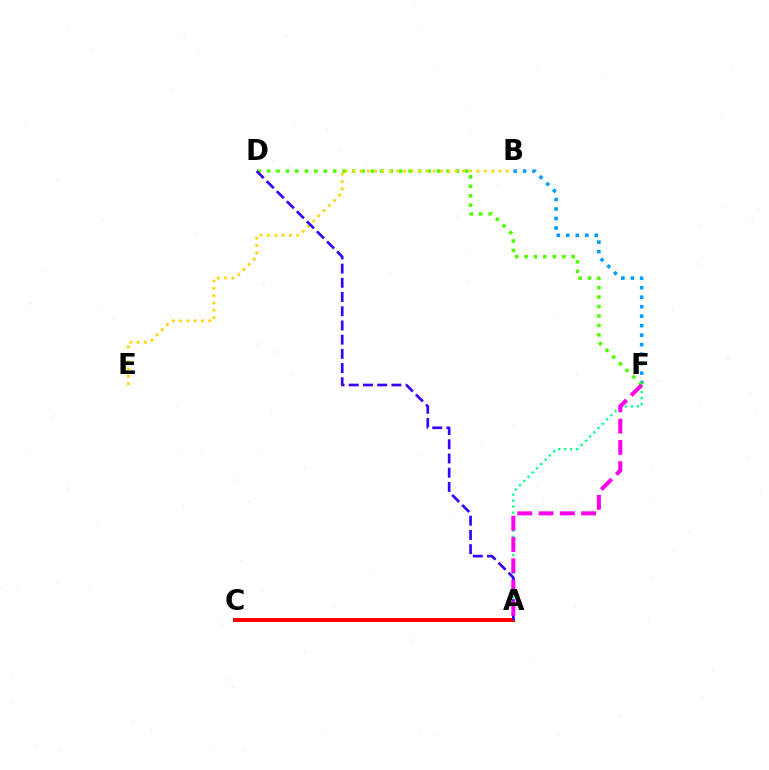{('B', 'F'): [{'color': '#009eff', 'line_style': 'dotted', 'thickness': 2.58}], ('A', 'F'): [{'color': '#00ff86', 'line_style': 'dotted', 'thickness': 1.64}, {'color': '#ff00ed', 'line_style': 'dashed', 'thickness': 2.89}], ('A', 'C'): [{'color': '#ff0000', 'line_style': 'solid', 'thickness': 2.85}], ('D', 'F'): [{'color': '#4fff00', 'line_style': 'dotted', 'thickness': 2.57}], ('B', 'E'): [{'color': '#ffd500', 'line_style': 'dotted', 'thickness': 1.99}], ('A', 'D'): [{'color': '#3700ff', 'line_style': 'dashed', 'thickness': 1.93}]}